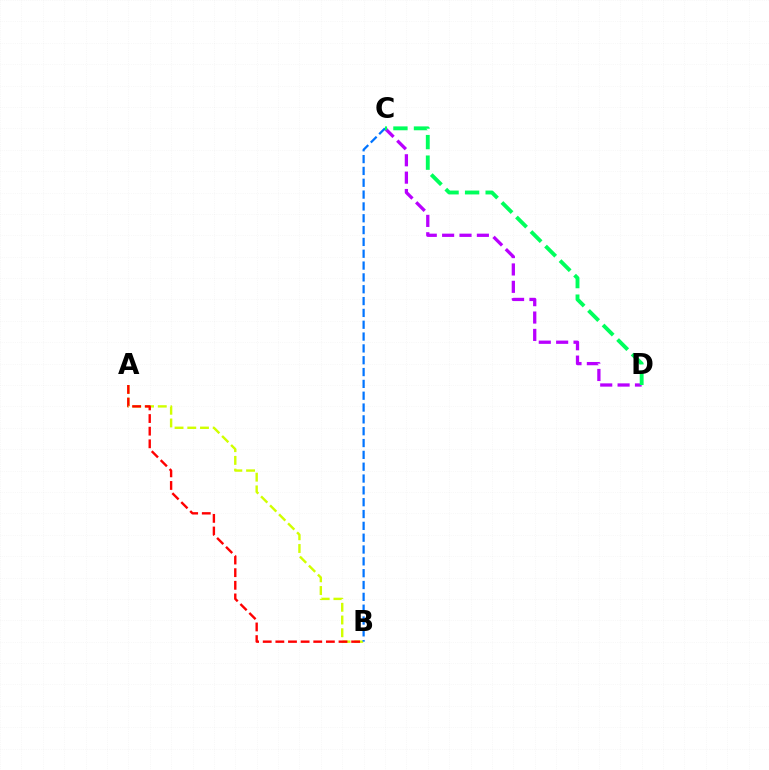{('A', 'B'): [{'color': '#d1ff00', 'line_style': 'dashed', 'thickness': 1.73}, {'color': '#ff0000', 'line_style': 'dashed', 'thickness': 1.72}], ('C', 'D'): [{'color': '#b900ff', 'line_style': 'dashed', 'thickness': 2.36}, {'color': '#00ff5c', 'line_style': 'dashed', 'thickness': 2.79}], ('B', 'C'): [{'color': '#0074ff', 'line_style': 'dashed', 'thickness': 1.61}]}